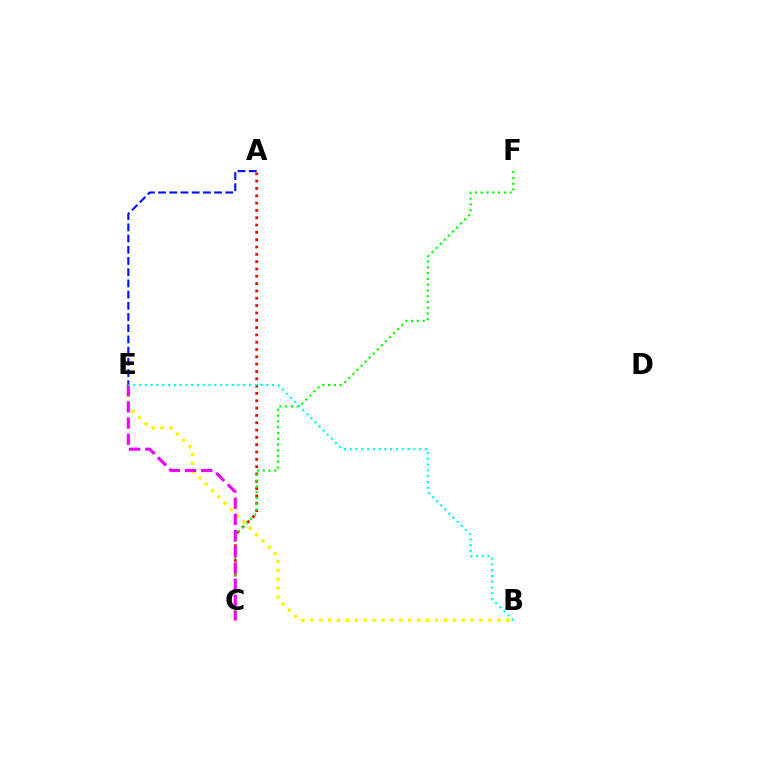{('B', 'E'): [{'color': '#fcf500', 'line_style': 'dotted', 'thickness': 2.42}, {'color': '#00fff6', 'line_style': 'dotted', 'thickness': 1.57}], ('A', 'E'): [{'color': '#0010ff', 'line_style': 'dashed', 'thickness': 1.52}], ('A', 'C'): [{'color': '#ff0000', 'line_style': 'dotted', 'thickness': 1.99}], ('C', 'F'): [{'color': '#08ff00', 'line_style': 'dotted', 'thickness': 1.57}], ('C', 'E'): [{'color': '#ee00ff', 'line_style': 'dashed', 'thickness': 2.2}]}